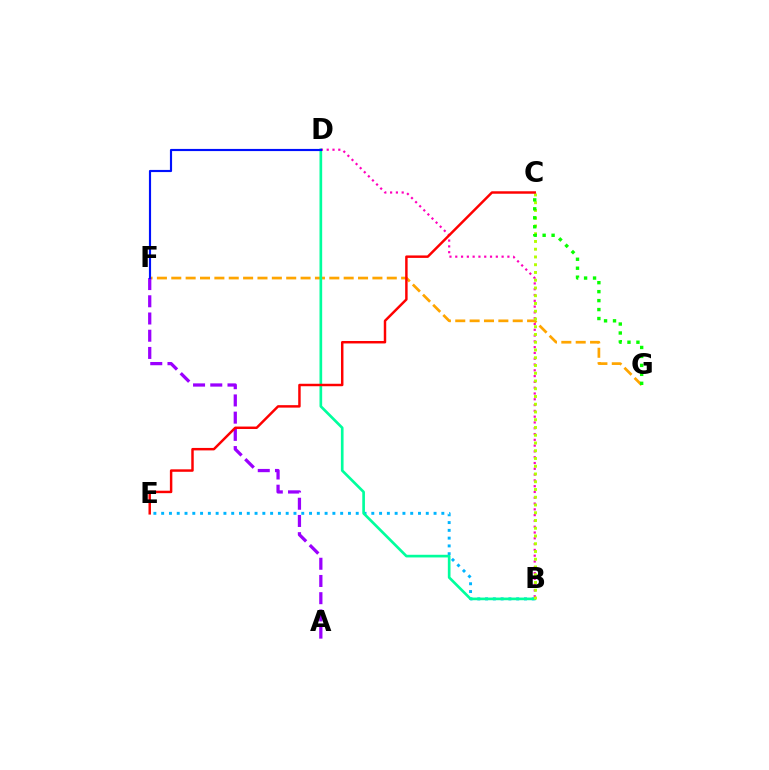{('B', 'E'): [{'color': '#00b5ff', 'line_style': 'dotted', 'thickness': 2.11}], ('F', 'G'): [{'color': '#ffa500', 'line_style': 'dashed', 'thickness': 1.95}], ('B', 'D'): [{'color': '#00ff9d', 'line_style': 'solid', 'thickness': 1.92}, {'color': '#ff00bd', 'line_style': 'dotted', 'thickness': 1.57}], ('A', 'F'): [{'color': '#9b00ff', 'line_style': 'dashed', 'thickness': 2.34}], ('D', 'F'): [{'color': '#0010ff', 'line_style': 'solid', 'thickness': 1.56}], ('B', 'C'): [{'color': '#b3ff00', 'line_style': 'dotted', 'thickness': 2.11}], ('C', 'G'): [{'color': '#08ff00', 'line_style': 'dotted', 'thickness': 2.44}], ('C', 'E'): [{'color': '#ff0000', 'line_style': 'solid', 'thickness': 1.77}]}